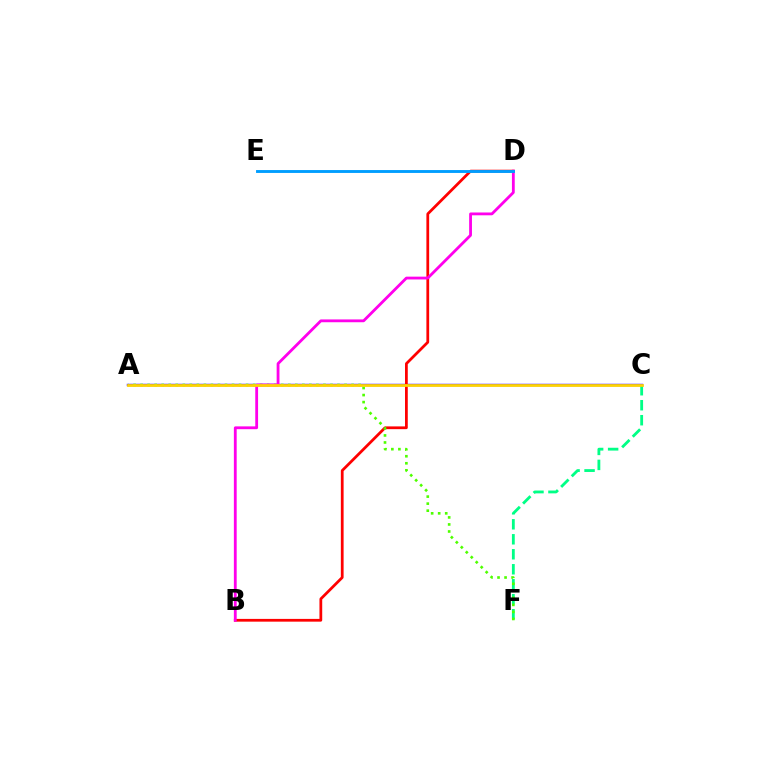{('C', 'F'): [{'color': '#00ff86', 'line_style': 'dashed', 'thickness': 2.04}], ('A', 'C'): [{'color': '#3700ff', 'line_style': 'solid', 'thickness': 1.74}, {'color': '#ffd500', 'line_style': 'solid', 'thickness': 1.97}], ('B', 'D'): [{'color': '#ff0000', 'line_style': 'solid', 'thickness': 1.99}, {'color': '#ff00ed', 'line_style': 'solid', 'thickness': 2.02}], ('A', 'F'): [{'color': '#4fff00', 'line_style': 'dotted', 'thickness': 1.91}], ('D', 'E'): [{'color': '#009eff', 'line_style': 'solid', 'thickness': 2.08}]}